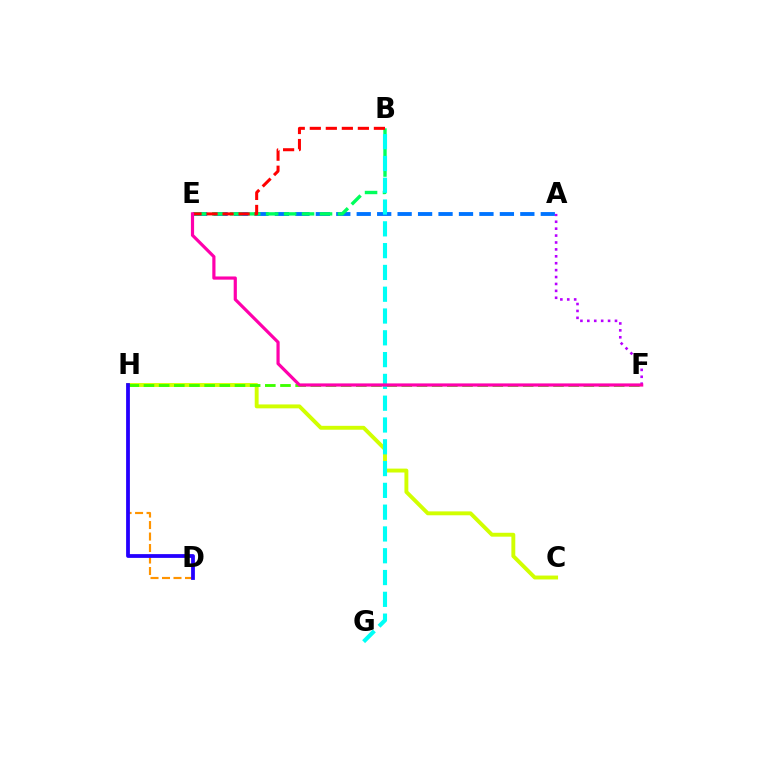{('A', 'E'): [{'color': '#0074ff', 'line_style': 'dashed', 'thickness': 2.78}], ('B', 'E'): [{'color': '#00ff5c', 'line_style': 'dashed', 'thickness': 2.44}, {'color': '#ff0000', 'line_style': 'dashed', 'thickness': 2.18}], ('D', 'H'): [{'color': '#ff9400', 'line_style': 'dashed', 'thickness': 1.56}, {'color': '#2500ff', 'line_style': 'solid', 'thickness': 2.72}], ('C', 'H'): [{'color': '#d1ff00', 'line_style': 'solid', 'thickness': 2.81}], ('F', 'H'): [{'color': '#3dff00', 'line_style': 'dashed', 'thickness': 2.06}], ('B', 'G'): [{'color': '#00fff6', 'line_style': 'dashed', 'thickness': 2.96}], ('A', 'F'): [{'color': '#b900ff', 'line_style': 'dotted', 'thickness': 1.88}], ('E', 'F'): [{'color': '#ff00ac', 'line_style': 'solid', 'thickness': 2.29}]}